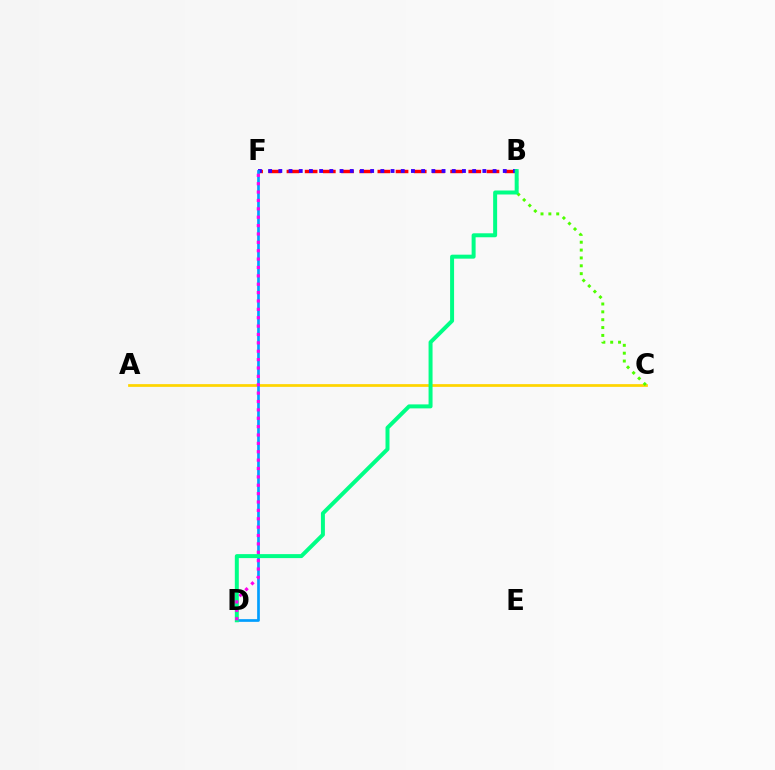{('B', 'F'): [{'color': '#ff0000', 'line_style': 'dashed', 'thickness': 2.47}, {'color': '#3700ff', 'line_style': 'dotted', 'thickness': 2.77}], ('A', 'C'): [{'color': '#ffd500', 'line_style': 'solid', 'thickness': 1.97}], ('B', 'C'): [{'color': '#4fff00', 'line_style': 'dotted', 'thickness': 2.14}], ('D', 'F'): [{'color': '#009eff', 'line_style': 'solid', 'thickness': 1.94}, {'color': '#ff00ed', 'line_style': 'dotted', 'thickness': 2.28}], ('B', 'D'): [{'color': '#00ff86', 'line_style': 'solid', 'thickness': 2.86}]}